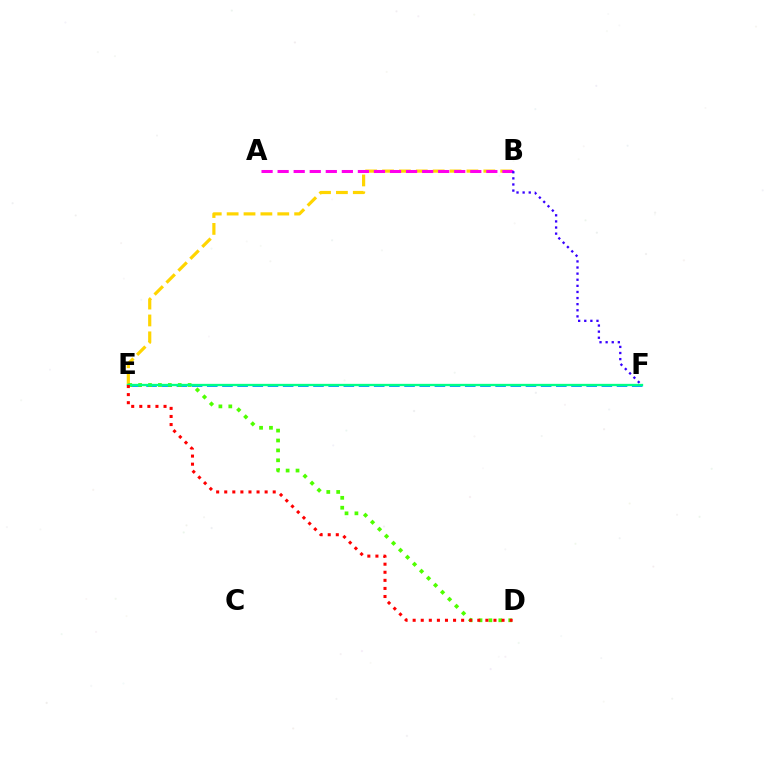{('B', 'E'): [{'color': '#ffd500', 'line_style': 'dashed', 'thickness': 2.29}], ('E', 'F'): [{'color': '#009eff', 'line_style': 'dashed', 'thickness': 2.06}, {'color': '#00ff86', 'line_style': 'solid', 'thickness': 1.67}], ('D', 'E'): [{'color': '#4fff00', 'line_style': 'dotted', 'thickness': 2.69}, {'color': '#ff0000', 'line_style': 'dotted', 'thickness': 2.2}], ('A', 'B'): [{'color': '#ff00ed', 'line_style': 'dashed', 'thickness': 2.18}], ('B', 'F'): [{'color': '#3700ff', 'line_style': 'dotted', 'thickness': 1.66}]}